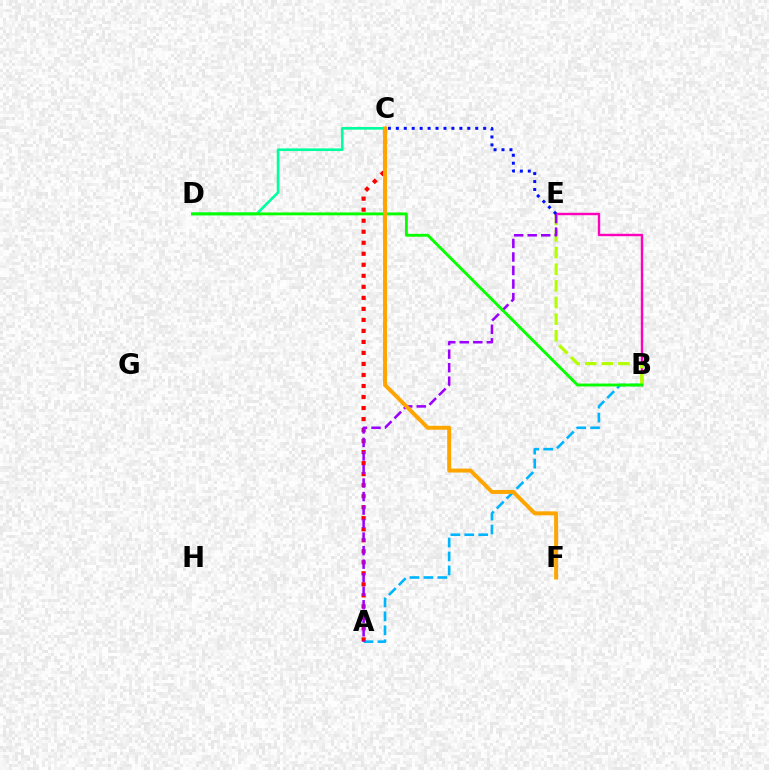{('A', 'B'): [{'color': '#00b5ff', 'line_style': 'dashed', 'thickness': 1.89}], ('A', 'C'): [{'color': '#ff0000', 'line_style': 'dotted', 'thickness': 2.99}], ('B', 'E'): [{'color': '#ff00bd', 'line_style': 'solid', 'thickness': 1.74}, {'color': '#b3ff00', 'line_style': 'dashed', 'thickness': 2.26}], ('A', 'E'): [{'color': '#9b00ff', 'line_style': 'dashed', 'thickness': 1.84}], ('C', 'D'): [{'color': '#00ff9d', 'line_style': 'solid', 'thickness': 1.9}], ('C', 'E'): [{'color': '#0010ff', 'line_style': 'dotted', 'thickness': 2.16}], ('B', 'D'): [{'color': '#08ff00', 'line_style': 'solid', 'thickness': 2.09}], ('C', 'F'): [{'color': '#ffa500', 'line_style': 'solid', 'thickness': 2.85}]}